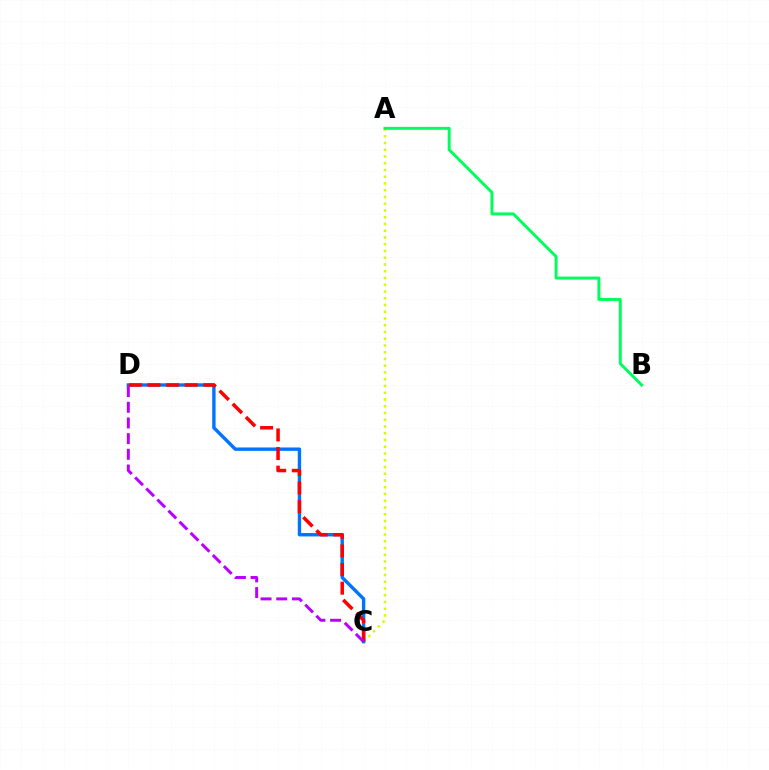{('A', 'C'): [{'color': '#d1ff00', 'line_style': 'dotted', 'thickness': 1.83}], ('C', 'D'): [{'color': '#0074ff', 'line_style': 'solid', 'thickness': 2.44}, {'color': '#ff0000', 'line_style': 'dashed', 'thickness': 2.53}, {'color': '#b900ff', 'line_style': 'dashed', 'thickness': 2.13}], ('A', 'B'): [{'color': '#00ff5c', 'line_style': 'solid', 'thickness': 2.14}]}